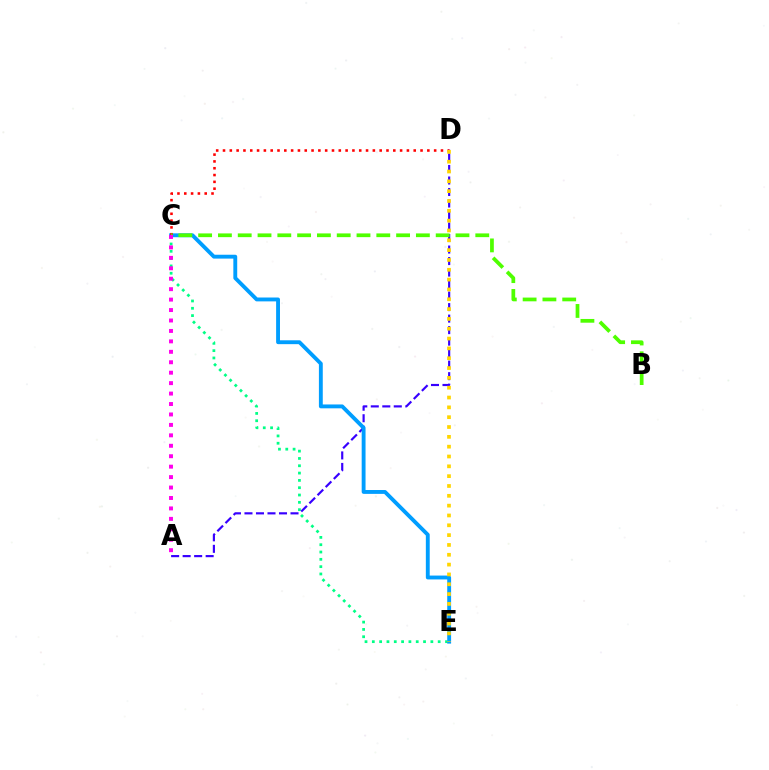{('C', 'E'): [{'color': '#00ff86', 'line_style': 'dotted', 'thickness': 1.99}, {'color': '#009eff', 'line_style': 'solid', 'thickness': 2.78}], ('A', 'D'): [{'color': '#3700ff', 'line_style': 'dashed', 'thickness': 1.56}], ('C', 'D'): [{'color': '#ff0000', 'line_style': 'dotted', 'thickness': 1.85}], ('B', 'C'): [{'color': '#4fff00', 'line_style': 'dashed', 'thickness': 2.69}], ('A', 'C'): [{'color': '#ff00ed', 'line_style': 'dotted', 'thickness': 2.84}], ('D', 'E'): [{'color': '#ffd500', 'line_style': 'dotted', 'thickness': 2.67}]}